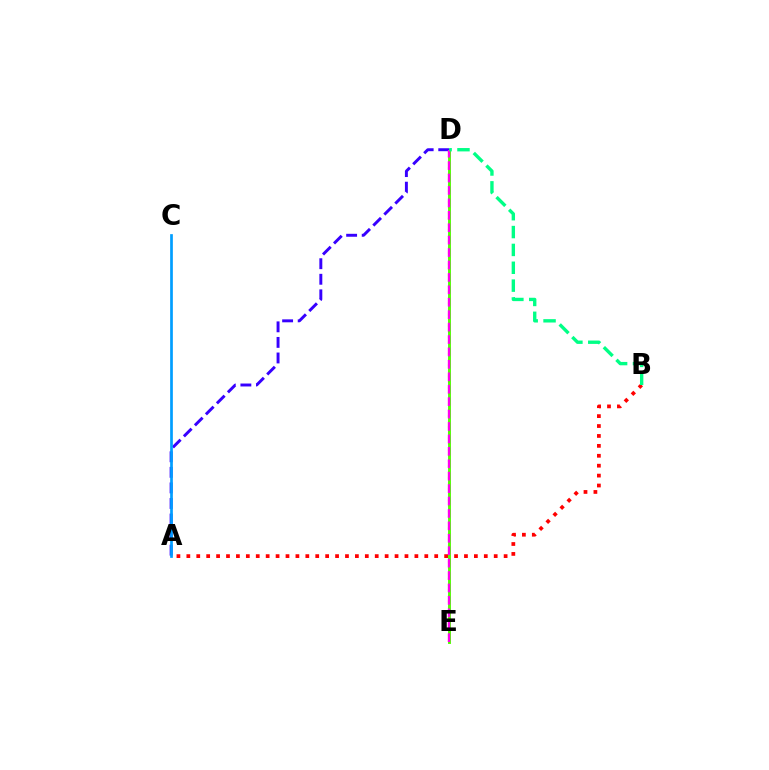{('D', 'E'): [{'color': '#ffd500', 'line_style': 'dotted', 'thickness': 1.53}, {'color': '#4fff00', 'line_style': 'solid', 'thickness': 2.09}, {'color': '#ff00ed', 'line_style': 'dashed', 'thickness': 1.69}], ('A', 'D'): [{'color': '#3700ff', 'line_style': 'dashed', 'thickness': 2.11}], ('A', 'C'): [{'color': '#009eff', 'line_style': 'solid', 'thickness': 1.95}], ('A', 'B'): [{'color': '#ff0000', 'line_style': 'dotted', 'thickness': 2.69}], ('B', 'D'): [{'color': '#00ff86', 'line_style': 'dashed', 'thickness': 2.43}]}